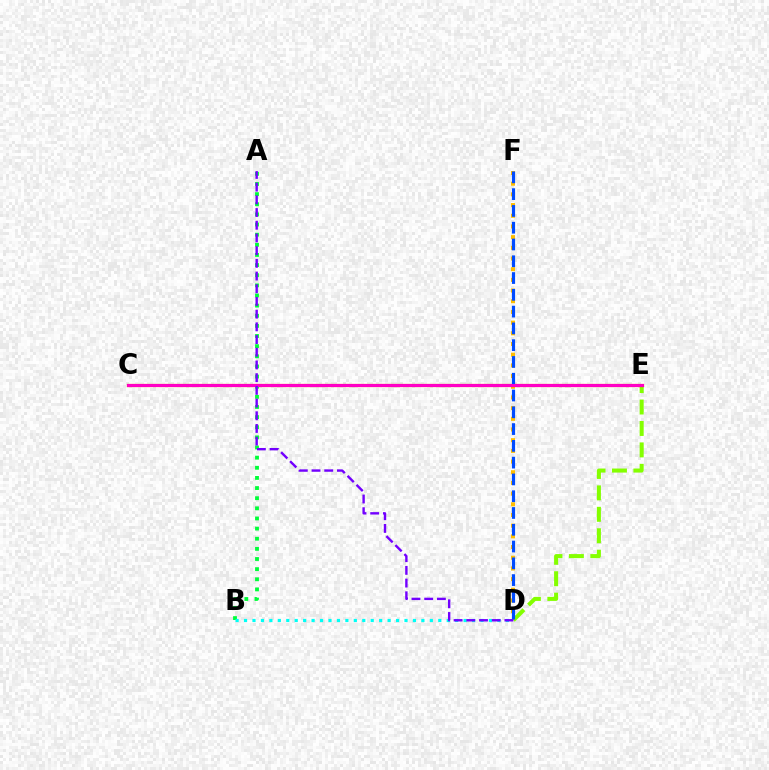{('D', 'E'): [{'color': '#84ff00', 'line_style': 'dashed', 'thickness': 2.91}], ('D', 'F'): [{'color': '#ffbd00', 'line_style': 'dotted', 'thickness': 2.9}, {'color': '#004bff', 'line_style': 'dashed', 'thickness': 2.28}], ('A', 'B'): [{'color': '#00ff39', 'line_style': 'dotted', 'thickness': 2.75}], ('C', 'E'): [{'color': '#ff0000', 'line_style': 'solid', 'thickness': 2.3}, {'color': '#ff00cf', 'line_style': 'solid', 'thickness': 2.06}], ('B', 'D'): [{'color': '#00fff6', 'line_style': 'dotted', 'thickness': 2.29}], ('A', 'D'): [{'color': '#7200ff', 'line_style': 'dashed', 'thickness': 1.73}]}